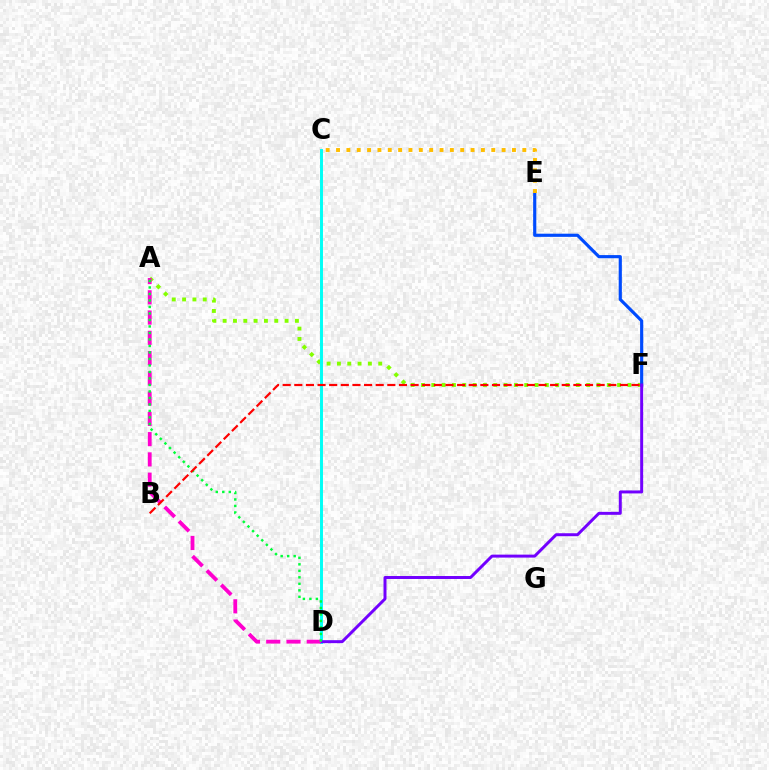{('A', 'F'): [{'color': '#84ff00', 'line_style': 'dotted', 'thickness': 2.8}], ('C', 'D'): [{'color': '#00fff6', 'line_style': 'solid', 'thickness': 2.12}], ('E', 'F'): [{'color': '#004bff', 'line_style': 'solid', 'thickness': 2.27}], ('D', 'F'): [{'color': '#7200ff', 'line_style': 'solid', 'thickness': 2.14}], ('A', 'D'): [{'color': '#ff00cf', 'line_style': 'dashed', 'thickness': 2.75}, {'color': '#00ff39', 'line_style': 'dotted', 'thickness': 1.77}], ('C', 'E'): [{'color': '#ffbd00', 'line_style': 'dotted', 'thickness': 2.81}], ('B', 'F'): [{'color': '#ff0000', 'line_style': 'dashed', 'thickness': 1.58}]}